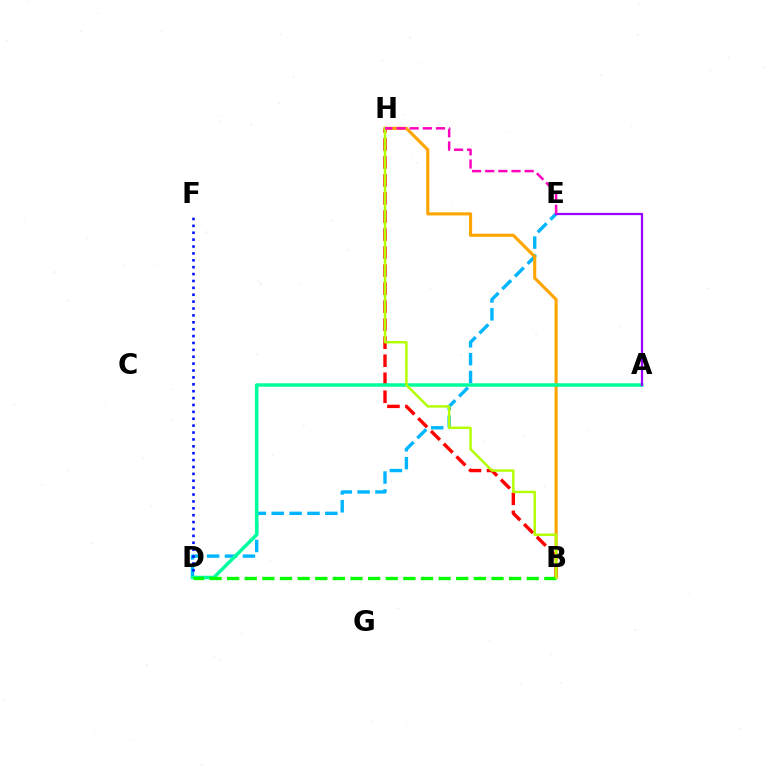{('B', 'H'): [{'color': '#ff0000', 'line_style': 'dashed', 'thickness': 2.45}, {'color': '#ffa500', 'line_style': 'solid', 'thickness': 2.24}, {'color': '#b3ff00', 'line_style': 'solid', 'thickness': 1.76}], ('D', 'E'): [{'color': '#00b5ff', 'line_style': 'dashed', 'thickness': 2.43}], ('D', 'F'): [{'color': '#0010ff', 'line_style': 'dotted', 'thickness': 1.87}], ('A', 'D'): [{'color': '#00ff9d', 'line_style': 'solid', 'thickness': 2.52}], ('A', 'E'): [{'color': '#9b00ff', 'line_style': 'solid', 'thickness': 1.61}], ('B', 'D'): [{'color': '#08ff00', 'line_style': 'dashed', 'thickness': 2.39}], ('E', 'H'): [{'color': '#ff00bd', 'line_style': 'dashed', 'thickness': 1.79}]}